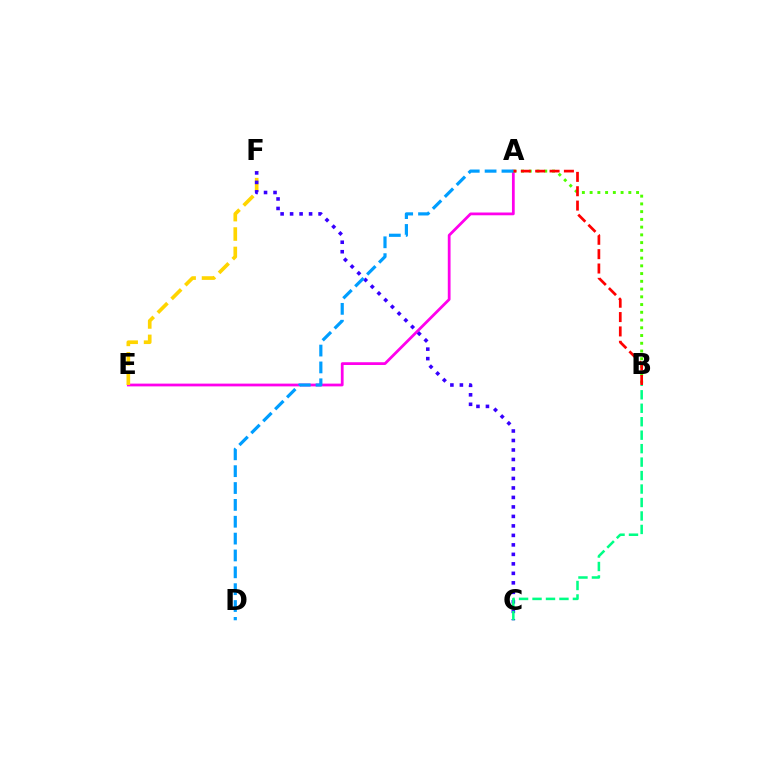{('A', 'E'): [{'color': '#ff00ed', 'line_style': 'solid', 'thickness': 1.99}], ('A', 'B'): [{'color': '#4fff00', 'line_style': 'dotted', 'thickness': 2.1}, {'color': '#ff0000', 'line_style': 'dashed', 'thickness': 1.95}], ('E', 'F'): [{'color': '#ffd500', 'line_style': 'dashed', 'thickness': 2.64}], ('C', 'F'): [{'color': '#3700ff', 'line_style': 'dotted', 'thickness': 2.58}], ('B', 'C'): [{'color': '#00ff86', 'line_style': 'dashed', 'thickness': 1.83}], ('A', 'D'): [{'color': '#009eff', 'line_style': 'dashed', 'thickness': 2.29}]}